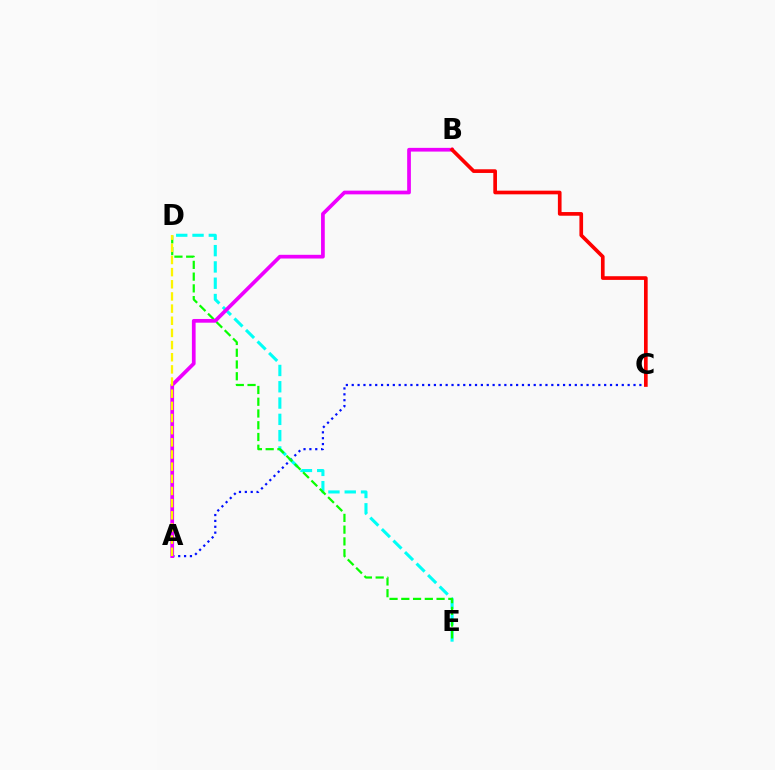{('A', 'C'): [{'color': '#0010ff', 'line_style': 'dotted', 'thickness': 1.6}], ('D', 'E'): [{'color': '#00fff6', 'line_style': 'dashed', 'thickness': 2.21}, {'color': '#08ff00', 'line_style': 'dashed', 'thickness': 1.6}], ('A', 'B'): [{'color': '#ee00ff', 'line_style': 'solid', 'thickness': 2.68}], ('B', 'C'): [{'color': '#ff0000', 'line_style': 'solid', 'thickness': 2.65}], ('A', 'D'): [{'color': '#fcf500', 'line_style': 'dashed', 'thickness': 1.65}]}